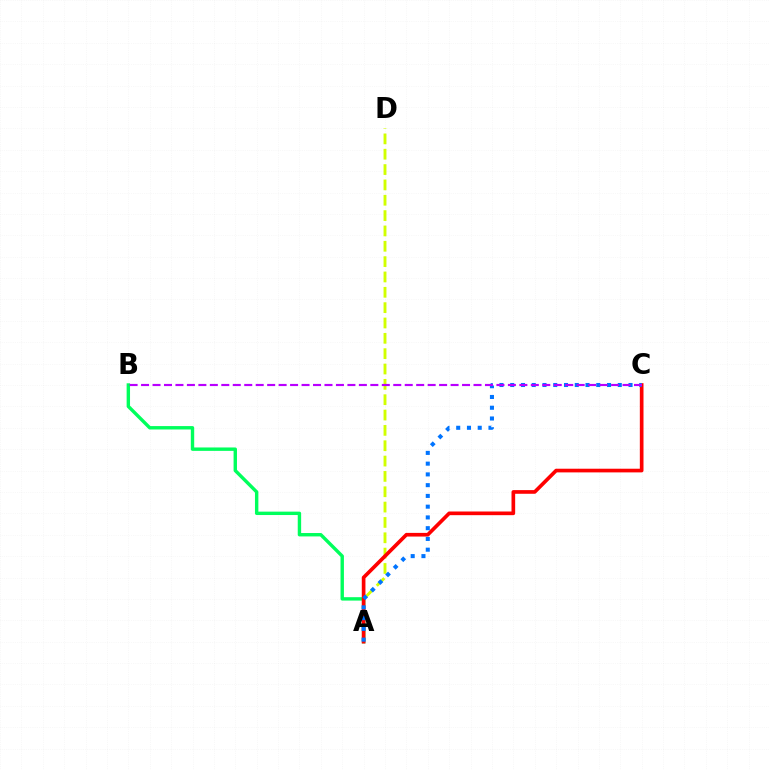{('A', 'B'): [{'color': '#00ff5c', 'line_style': 'solid', 'thickness': 2.45}], ('A', 'D'): [{'color': '#d1ff00', 'line_style': 'dashed', 'thickness': 2.08}], ('A', 'C'): [{'color': '#ff0000', 'line_style': 'solid', 'thickness': 2.64}, {'color': '#0074ff', 'line_style': 'dotted', 'thickness': 2.92}], ('B', 'C'): [{'color': '#b900ff', 'line_style': 'dashed', 'thickness': 1.56}]}